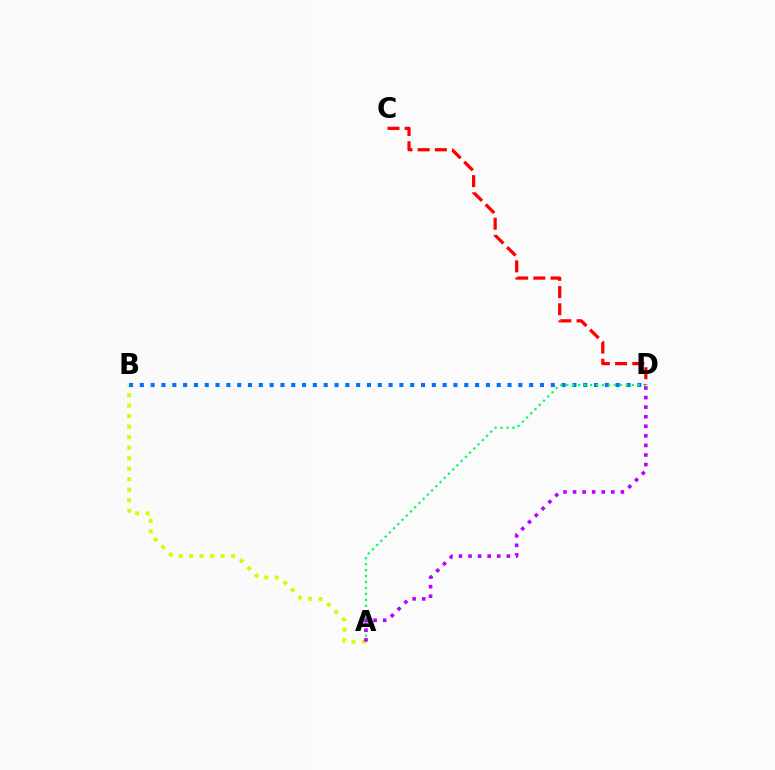{('A', 'B'): [{'color': '#d1ff00', 'line_style': 'dotted', 'thickness': 2.86}], ('B', 'D'): [{'color': '#0074ff', 'line_style': 'dotted', 'thickness': 2.94}], ('A', 'D'): [{'color': '#00ff5c', 'line_style': 'dotted', 'thickness': 1.62}, {'color': '#b900ff', 'line_style': 'dotted', 'thickness': 2.6}], ('C', 'D'): [{'color': '#ff0000', 'line_style': 'dashed', 'thickness': 2.34}]}